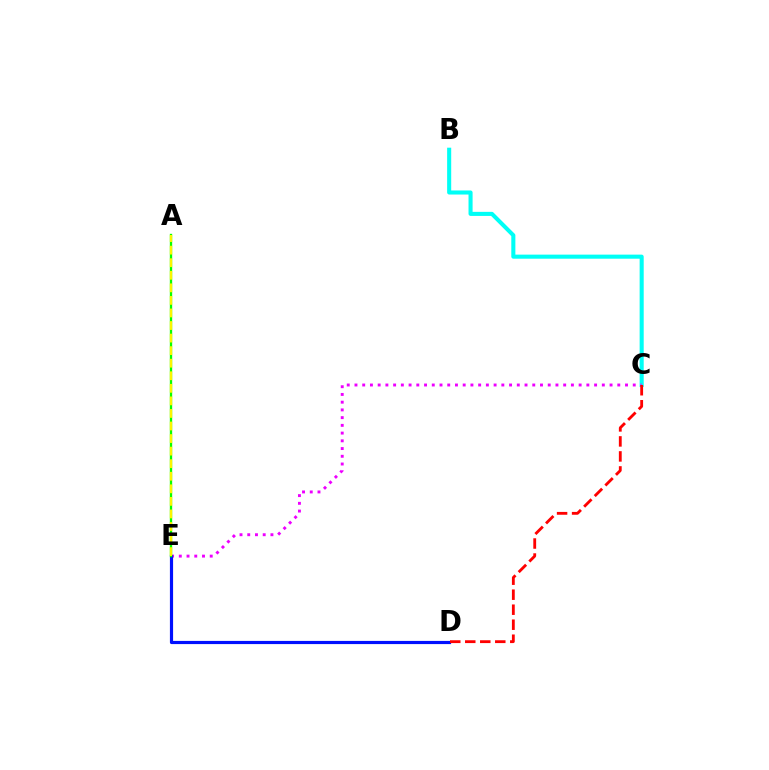{('B', 'C'): [{'color': '#00fff6', 'line_style': 'solid', 'thickness': 2.93}], ('C', 'E'): [{'color': '#ee00ff', 'line_style': 'dotted', 'thickness': 2.1}], ('D', 'E'): [{'color': '#0010ff', 'line_style': 'solid', 'thickness': 2.29}], ('A', 'E'): [{'color': '#08ff00', 'line_style': 'solid', 'thickness': 1.68}, {'color': '#fcf500', 'line_style': 'dashed', 'thickness': 1.71}], ('C', 'D'): [{'color': '#ff0000', 'line_style': 'dashed', 'thickness': 2.04}]}